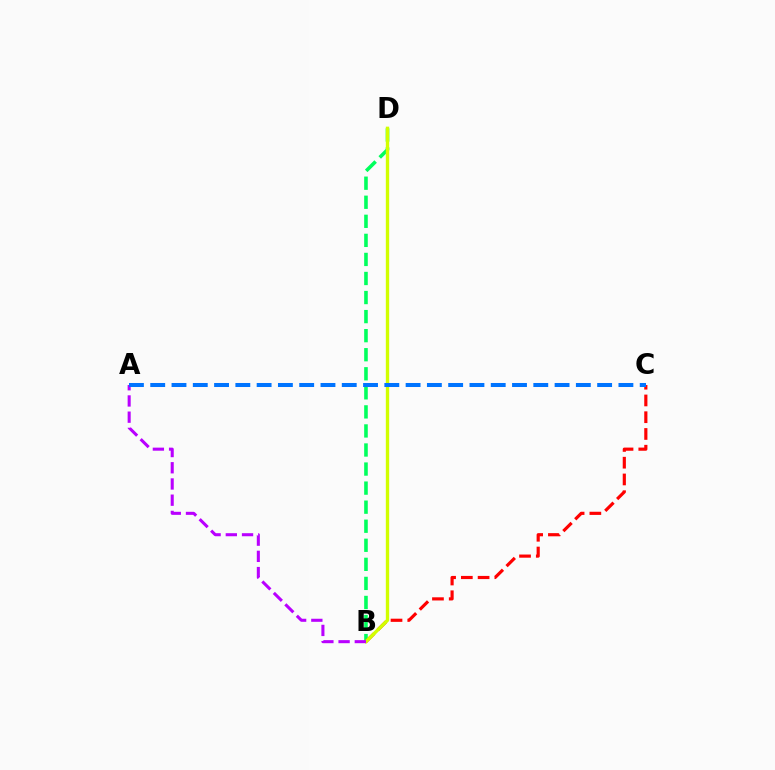{('B', 'D'): [{'color': '#00ff5c', 'line_style': 'dashed', 'thickness': 2.59}, {'color': '#d1ff00', 'line_style': 'solid', 'thickness': 2.41}], ('B', 'C'): [{'color': '#ff0000', 'line_style': 'dashed', 'thickness': 2.28}], ('A', 'B'): [{'color': '#b900ff', 'line_style': 'dashed', 'thickness': 2.2}], ('A', 'C'): [{'color': '#0074ff', 'line_style': 'dashed', 'thickness': 2.89}]}